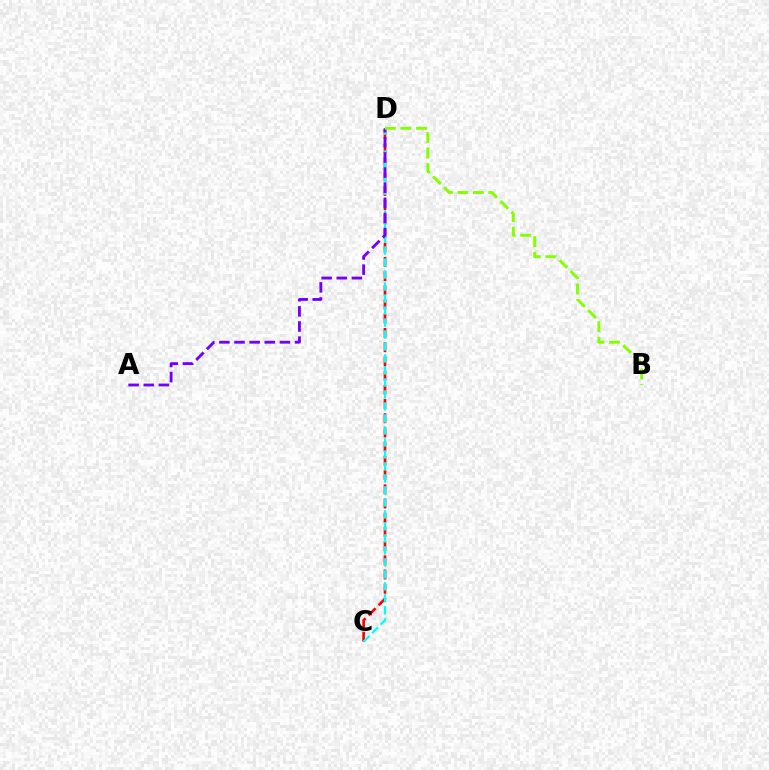{('C', 'D'): [{'color': '#ff0000', 'line_style': 'dashed', 'thickness': 1.93}, {'color': '#00fff6', 'line_style': 'dashed', 'thickness': 1.63}], ('A', 'D'): [{'color': '#7200ff', 'line_style': 'dashed', 'thickness': 2.06}], ('B', 'D'): [{'color': '#84ff00', 'line_style': 'dashed', 'thickness': 2.11}]}